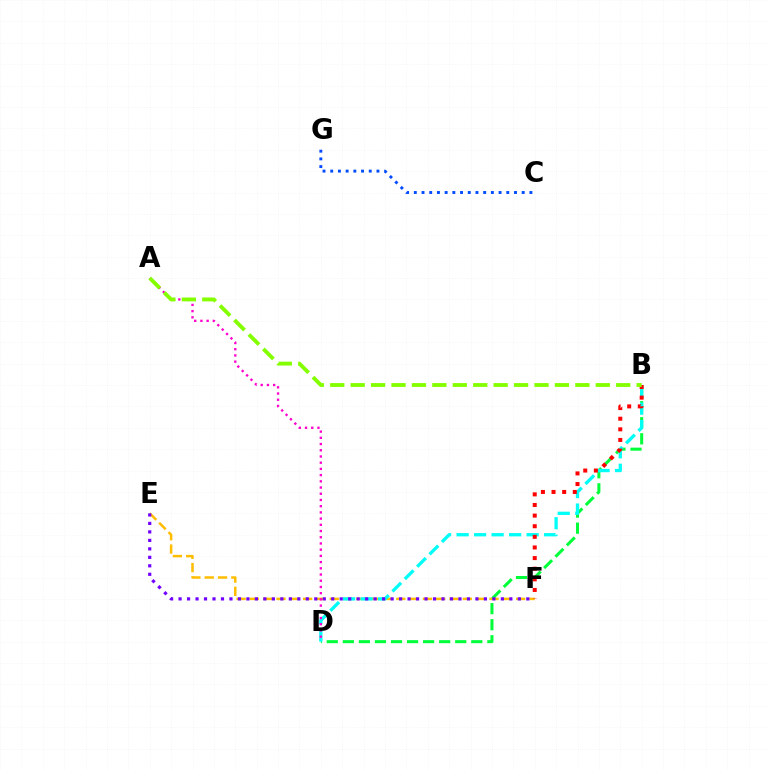{('C', 'G'): [{'color': '#004bff', 'line_style': 'dotted', 'thickness': 2.09}], ('E', 'F'): [{'color': '#ffbd00', 'line_style': 'dashed', 'thickness': 1.81}, {'color': '#7200ff', 'line_style': 'dotted', 'thickness': 2.3}], ('B', 'D'): [{'color': '#00ff39', 'line_style': 'dashed', 'thickness': 2.18}, {'color': '#00fff6', 'line_style': 'dashed', 'thickness': 2.38}], ('A', 'D'): [{'color': '#ff00cf', 'line_style': 'dotted', 'thickness': 1.69}], ('B', 'F'): [{'color': '#ff0000', 'line_style': 'dotted', 'thickness': 2.89}], ('A', 'B'): [{'color': '#84ff00', 'line_style': 'dashed', 'thickness': 2.77}]}